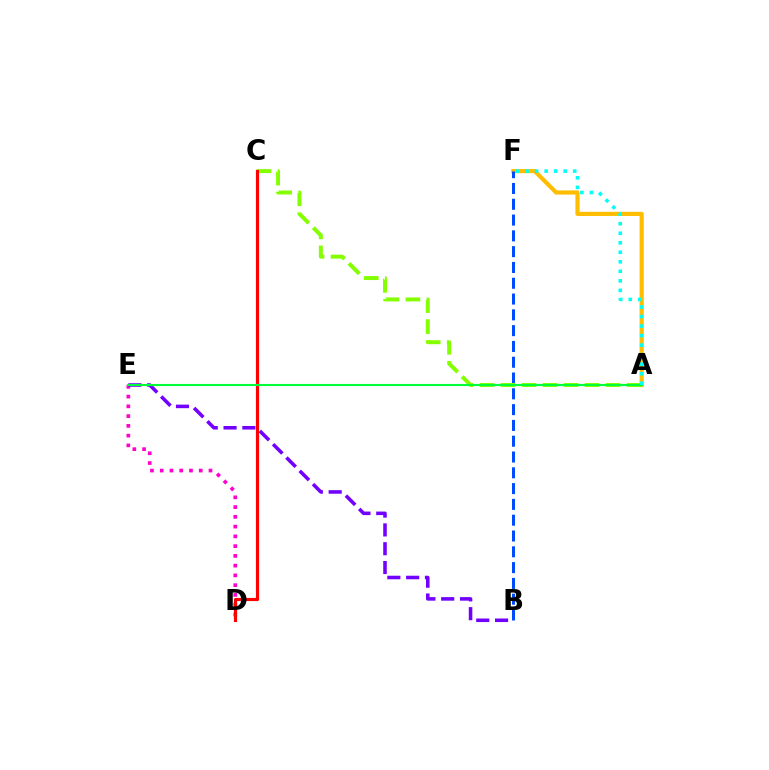{('D', 'E'): [{'color': '#ff00cf', 'line_style': 'dotted', 'thickness': 2.65}], ('A', 'F'): [{'color': '#ffbd00', 'line_style': 'solid', 'thickness': 2.99}, {'color': '#00fff6', 'line_style': 'dotted', 'thickness': 2.59}], ('B', 'F'): [{'color': '#004bff', 'line_style': 'dashed', 'thickness': 2.15}], ('B', 'E'): [{'color': '#7200ff', 'line_style': 'dashed', 'thickness': 2.56}], ('A', 'C'): [{'color': '#84ff00', 'line_style': 'dashed', 'thickness': 2.85}], ('C', 'D'): [{'color': '#ff0000', 'line_style': 'solid', 'thickness': 2.27}], ('A', 'E'): [{'color': '#00ff39', 'line_style': 'solid', 'thickness': 1.52}]}